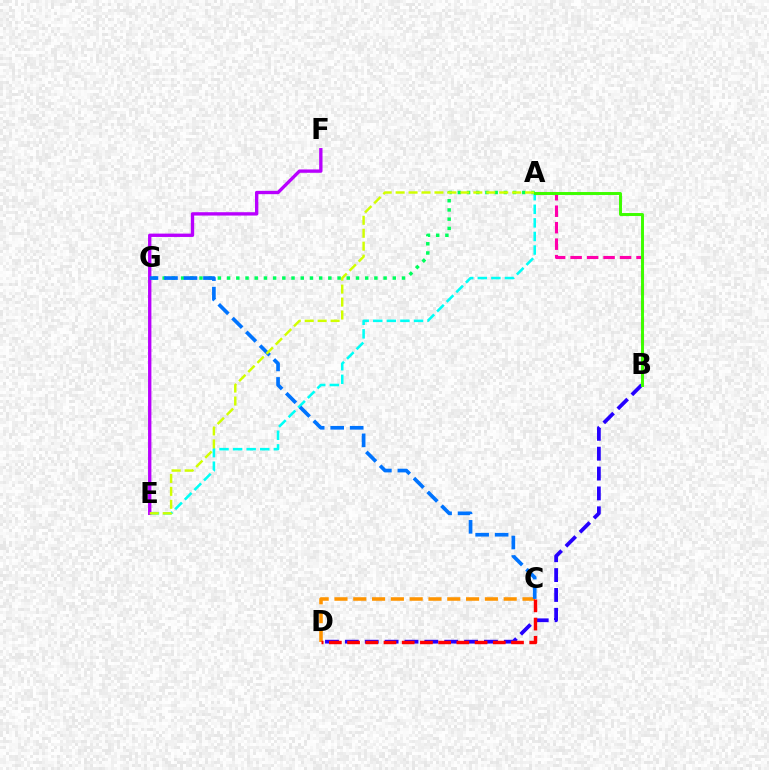{('A', 'E'): [{'color': '#00fff6', 'line_style': 'dashed', 'thickness': 1.85}, {'color': '#d1ff00', 'line_style': 'dashed', 'thickness': 1.76}], ('A', 'B'): [{'color': '#ff00ac', 'line_style': 'dashed', 'thickness': 2.24}, {'color': '#3dff00', 'line_style': 'solid', 'thickness': 2.13}], ('E', 'F'): [{'color': '#b900ff', 'line_style': 'solid', 'thickness': 2.41}], ('A', 'G'): [{'color': '#00ff5c', 'line_style': 'dotted', 'thickness': 2.5}], ('B', 'D'): [{'color': '#2500ff', 'line_style': 'dashed', 'thickness': 2.7}], ('C', 'D'): [{'color': '#ff9400', 'line_style': 'dashed', 'thickness': 2.55}, {'color': '#ff0000', 'line_style': 'dashed', 'thickness': 2.47}], ('C', 'G'): [{'color': '#0074ff', 'line_style': 'dashed', 'thickness': 2.65}]}